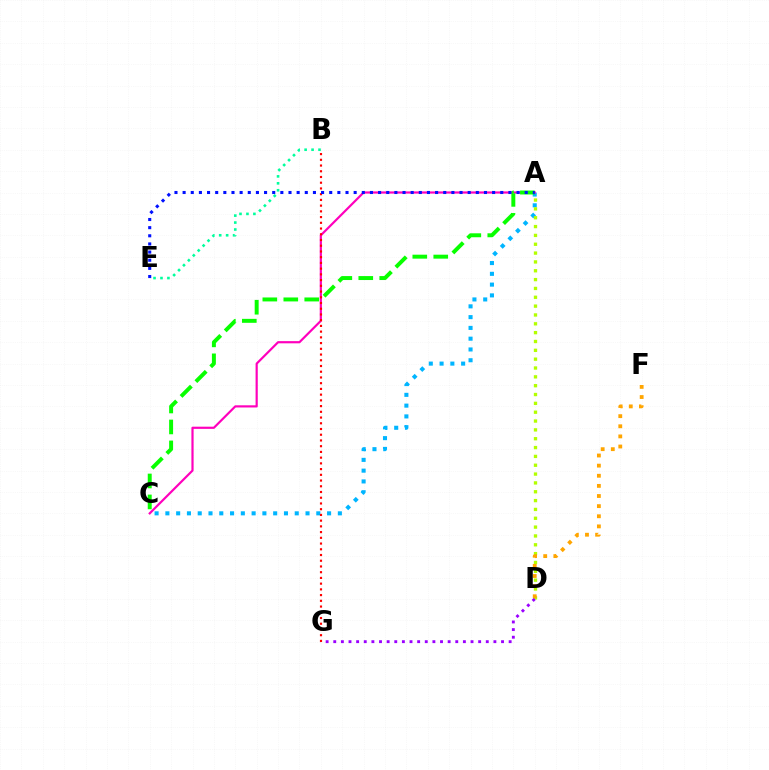{('A', 'C'): [{'color': '#00b5ff', 'line_style': 'dotted', 'thickness': 2.93}, {'color': '#ff00bd', 'line_style': 'solid', 'thickness': 1.57}, {'color': '#08ff00', 'line_style': 'dashed', 'thickness': 2.85}], ('A', 'D'): [{'color': '#b3ff00', 'line_style': 'dotted', 'thickness': 2.4}], ('D', 'G'): [{'color': '#9b00ff', 'line_style': 'dotted', 'thickness': 2.07}], ('B', 'G'): [{'color': '#ff0000', 'line_style': 'dotted', 'thickness': 1.56}], ('D', 'F'): [{'color': '#ffa500', 'line_style': 'dotted', 'thickness': 2.75}], ('A', 'E'): [{'color': '#0010ff', 'line_style': 'dotted', 'thickness': 2.21}], ('B', 'E'): [{'color': '#00ff9d', 'line_style': 'dotted', 'thickness': 1.89}]}